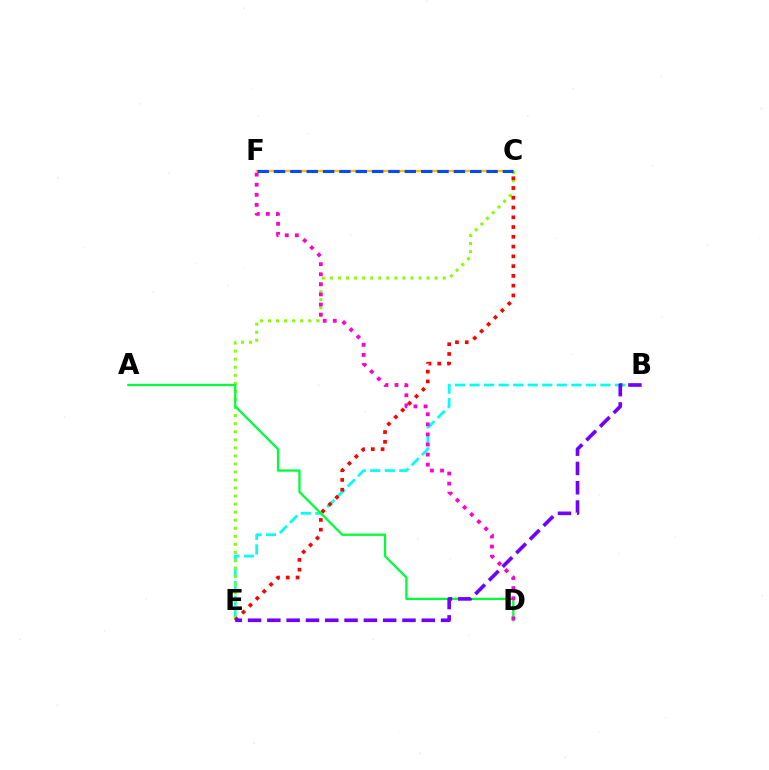{('B', 'E'): [{'color': '#00fff6', 'line_style': 'dashed', 'thickness': 1.97}, {'color': '#7200ff', 'line_style': 'dashed', 'thickness': 2.62}], ('C', 'E'): [{'color': '#84ff00', 'line_style': 'dotted', 'thickness': 2.19}, {'color': '#ff0000', 'line_style': 'dotted', 'thickness': 2.65}], ('C', 'F'): [{'color': '#ffbd00', 'line_style': 'solid', 'thickness': 1.67}, {'color': '#004bff', 'line_style': 'dashed', 'thickness': 2.22}], ('A', 'D'): [{'color': '#00ff39', 'line_style': 'solid', 'thickness': 1.65}], ('D', 'F'): [{'color': '#ff00cf', 'line_style': 'dotted', 'thickness': 2.74}]}